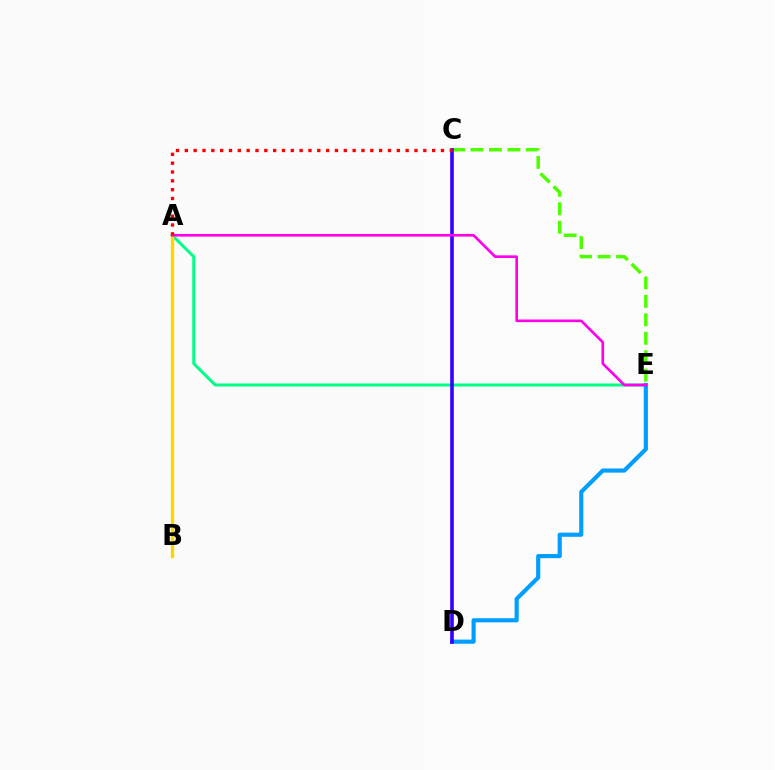{('A', 'E'): [{'color': '#00ff86', 'line_style': 'solid', 'thickness': 2.16}, {'color': '#ff00ed', 'line_style': 'solid', 'thickness': 1.9}], ('D', 'E'): [{'color': '#009eff', 'line_style': 'solid', 'thickness': 2.98}], ('A', 'B'): [{'color': '#ffd500', 'line_style': 'solid', 'thickness': 2.42}], ('C', 'E'): [{'color': '#4fff00', 'line_style': 'dashed', 'thickness': 2.51}], ('C', 'D'): [{'color': '#3700ff', 'line_style': 'solid', 'thickness': 2.62}], ('A', 'C'): [{'color': '#ff0000', 'line_style': 'dotted', 'thickness': 2.4}]}